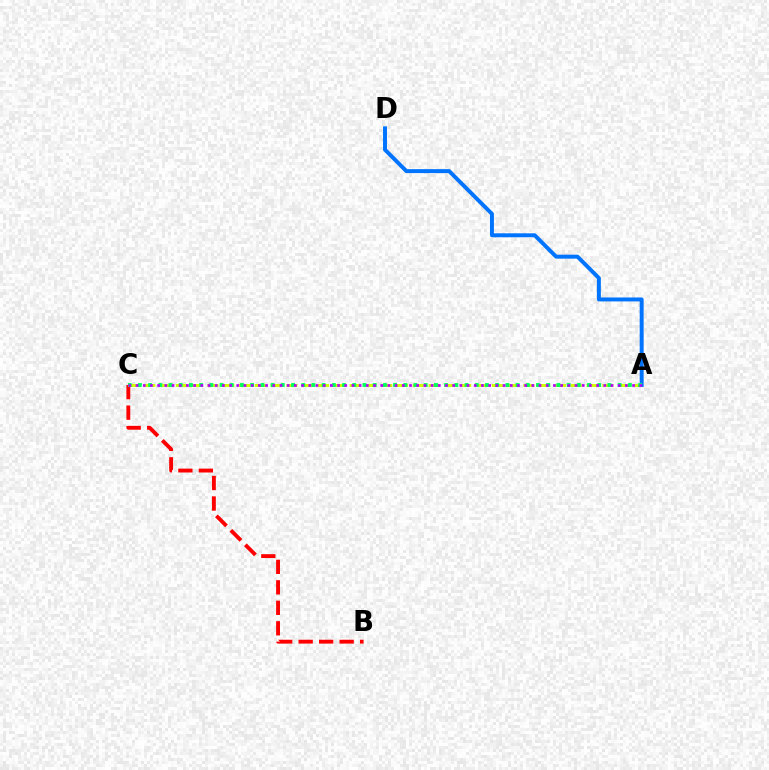{('A', 'C'): [{'color': '#d1ff00', 'line_style': 'dashed', 'thickness': 2.15}, {'color': '#00ff5c', 'line_style': 'dotted', 'thickness': 2.77}, {'color': '#b900ff', 'line_style': 'dotted', 'thickness': 1.96}], ('B', 'C'): [{'color': '#ff0000', 'line_style': 'dashed', 'thickness': 2.78}], ('A', 'D'): [{'color': '#0074ff', 'line_style': 'solid', 'thickness': 2.85}]}